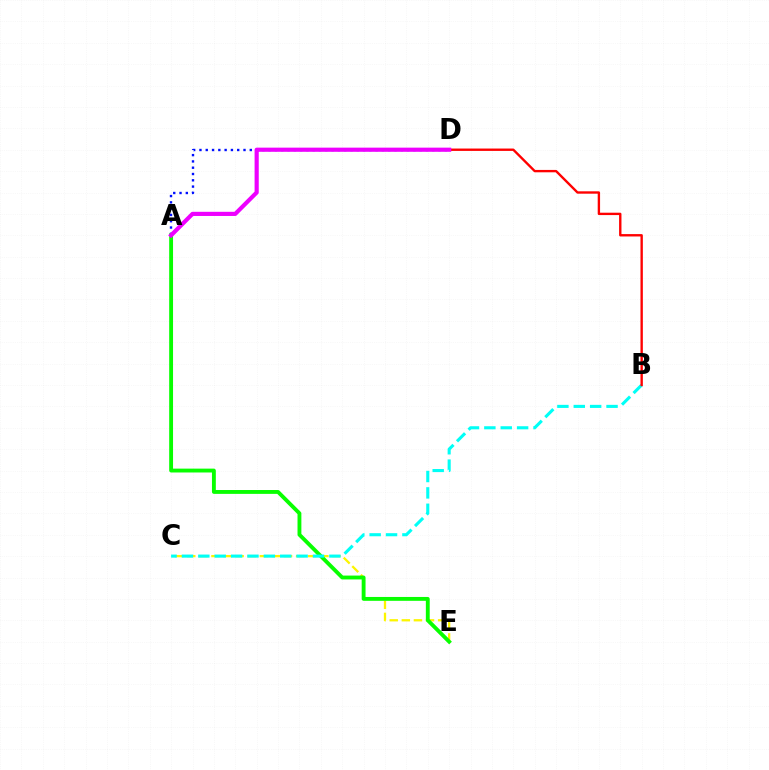{('C', 'E'): [{'color': '#fcf500', 'line_style': 'dashed', 'thickness': 1.64}], ('A', 'D'): [{'color': '#0010ff', 'line_style': 'dotted', 'thickness': 1.71}, {'color': '#ee00ff', 'line_style': 'solid', 'thickness': 2.99}], ('A', 'E'): [{'color': '#08ff00', 'line_style': 'solid', 'thickness': 2.78}], ('B', 'C'): [{'color': '#00fff6', 'line_style': 'dashed', 'thickness': 2.23}], ('B', 'D'): [{'color': '#ff0000', 'line_style': 'solid', 'thickness': 1.71}]}